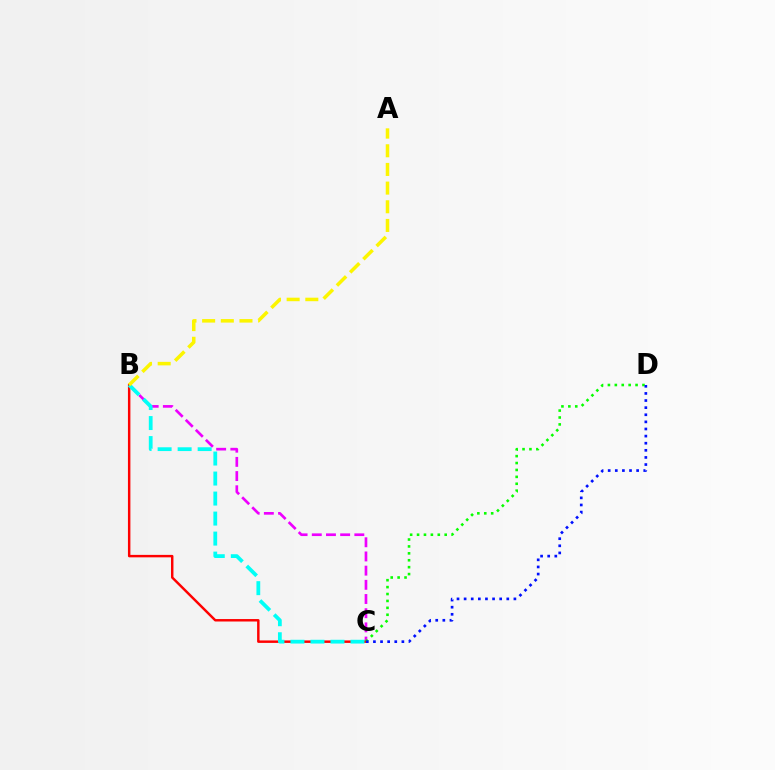{('B', 'C'): [{'color': '#ee00ff', 'line_style': 'dashed', 'thickness': 1.93}, {'color': '#ff0000', 'line_style': 'solid', 'thickness': 1.77}, {'color': '#00fff6', 'line_style': 'dashed', 'thickness': 2.72}], ('C', 'D'): [{'color': '#08ff00', 'line_style': 'dotted', 'thickness': 1.88}, {'color': '#0010ff', 'line_style': 'dotted', 'thickness': 1.93}], ('A', 'B'): [{'color': '#fcf500', 'line_style': 'dashed', 'thickness': 2.54}]}